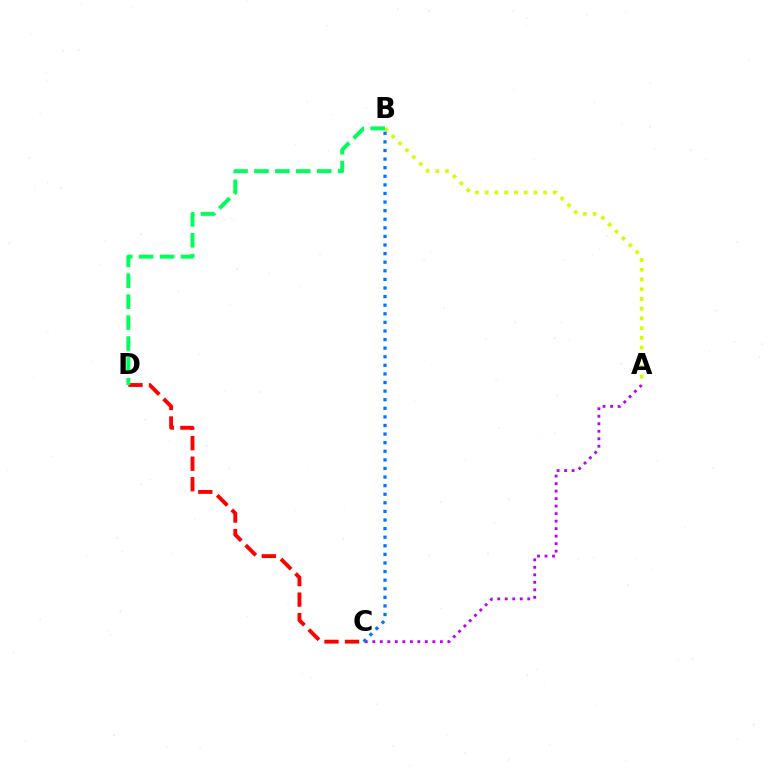{('A', 'C'): [{'color': '#b900ff', 'line_style': 'dotted', 'thickness': 2.04}], ('A', 'B'): [{'color': '#d1ff00', 'line_style': 'dotted', 'thickness': 2.64}], ('C', 'D'): [{'color': '#ff0000', 'line_style': 'dashed', 'thickness': 2.79}], ('B', 'C'): [{'color': '#0074ff', 'line_style': 'dotted', 'thickness': 2.33}], ('B', 'D'): [{'color': '#00ff5c', 'line_style': 'dashed', 'thickness': 2.84}]}